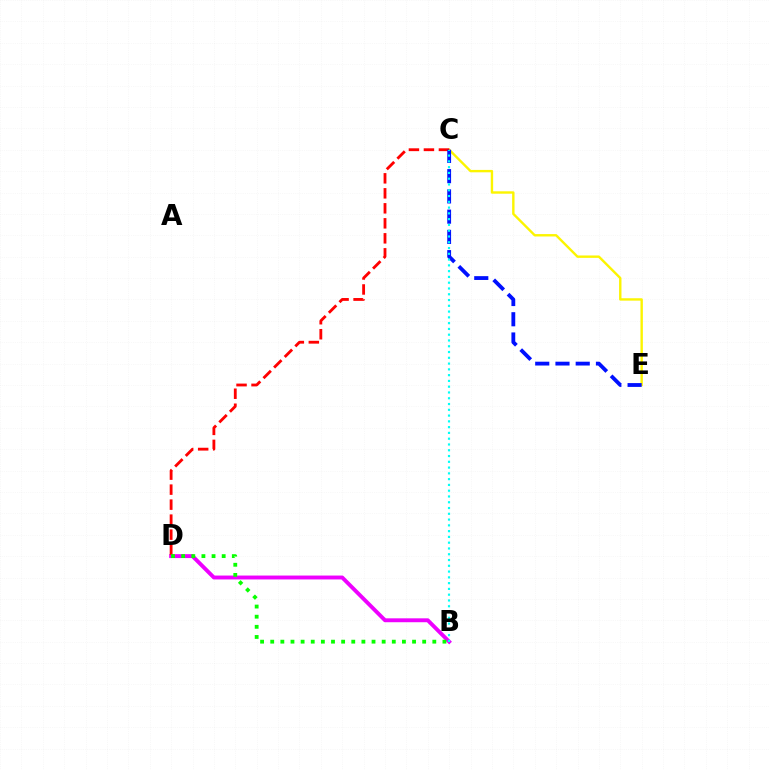{('C', 'E'): [{'color': '#fcf500', 'line_style': 'solid', 'thickness': 1.72}, {'color': '#0010ff', 'line_style': 'dashed', 'thickness': 2.75}], ('B', 'D'): [{'color': '#ee00ff', 'line_style': 'solid', 'thickness': 2.81}, {'color': '#08ff00', 'line_style': 'dotted', 'thickness': 2.75}], ('C', 'D'): [{'color': '#ff0000', 'line_style': 'dashed', 'thickness': 2.04}], ('B', 'C'): [{'color': '#00fff6', 'line_style': 'dotted', 'thickness': 1.57}]}